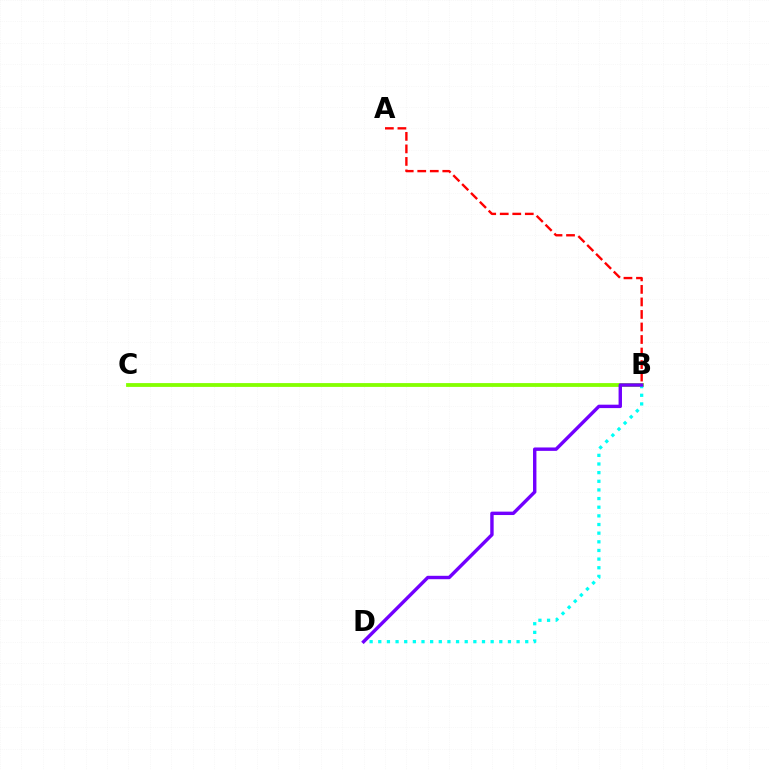{('B', 'C'): [{'color': '#84ff00', 'line_style': 'solid', 'thickness': 2.74}], ('B', 'D'): [{'color': '#00fff6', 'line_style': 'dotted', 'thickness': 2.35}, {'color': '#7200ff', 'line_style': 'solid', 'thickness': 2.45}], ('A', 'B'): [{'color': '#ff0000', 'line_style': 'dashed', 'thickness': 1.7}]}